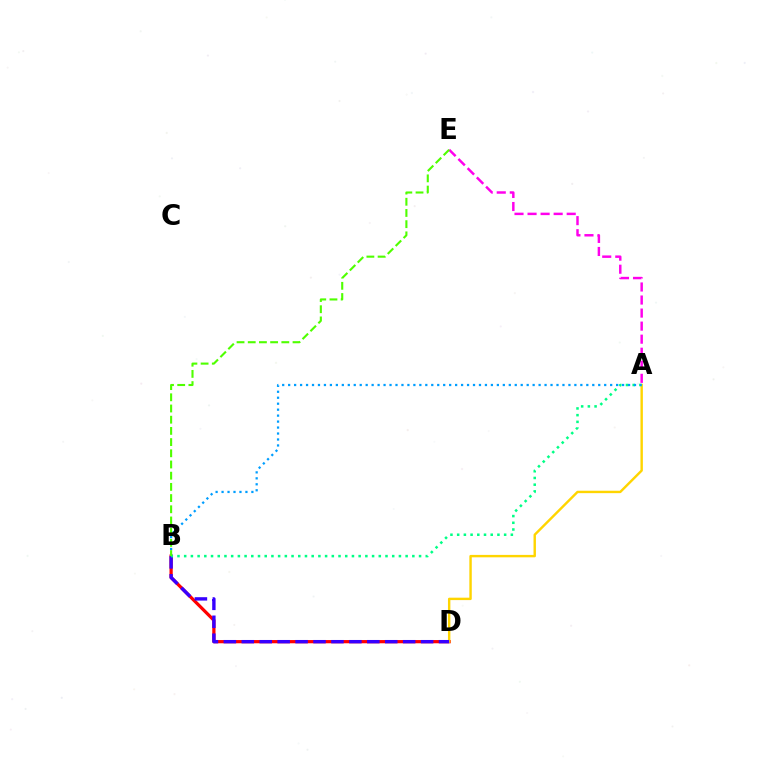{('B', 'D'): [{'color': '#ff0000', 'line_style': 'solid', 'thickness': 2.32}, {'color': '#3700ff', 'line_style': 'dashed', 'thickness': 2.44}], ('A', 'E'): [{'color': '#ff00ed', 'line_style': 'dashed', 'thickness': 1.77}], ('A', 'D'): [{'color': '#ffd500', 'line_style': 'solid', 'thickness': 1.74}], ('A', 'B'): [{'color': '#00ff86', 'line_style': 'dotted', 'thickness': 1.82}, {'color': '#009eff', 'line_style': 'dotted', 'thickness': 1.62}], ('B', 'E'): [{'color': '#4fff00', 'line_style': 'dashed', 'thickness': 1.52}]}